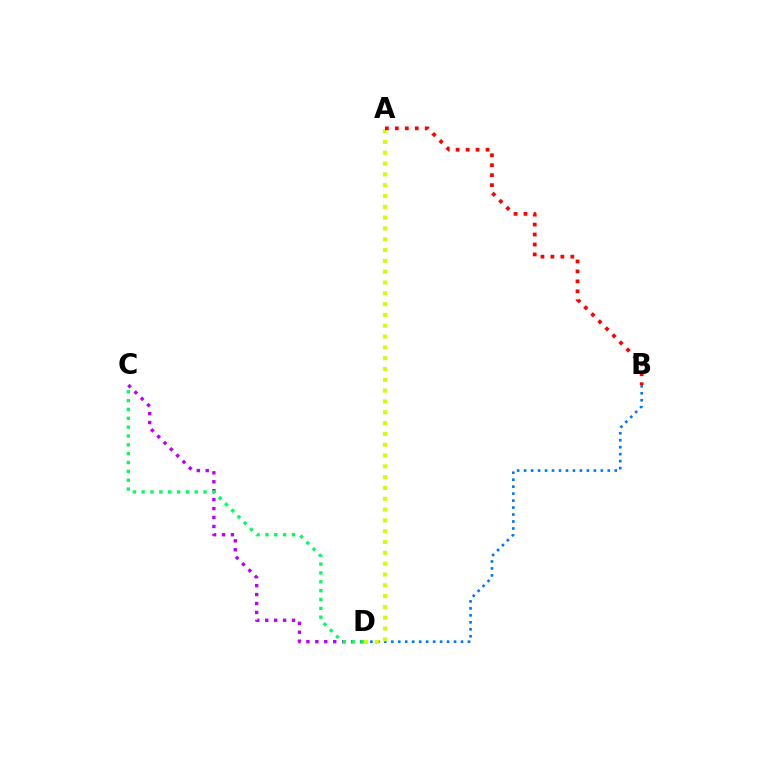{('B', 'D'): [{'color': '#0074ff', 'line_style': 'dotted', 'thickness': 1.89}], ('C', 'D'): [{'color': '#b900ff', 'line_style': 'dotted', 'thickness': 2.43}, {'color': '#00ff5c', 'line_style': 'dotted', 'thickness': 2.4}], ('A', 'D'): [{'color': '#d1ff00', 'line_style': 'dotted', 'thickness': 2.94}], ('A', 'B'): [{'color': '#ff0000', 'line_style': 'dotted', 'thickness': 2.7}]}